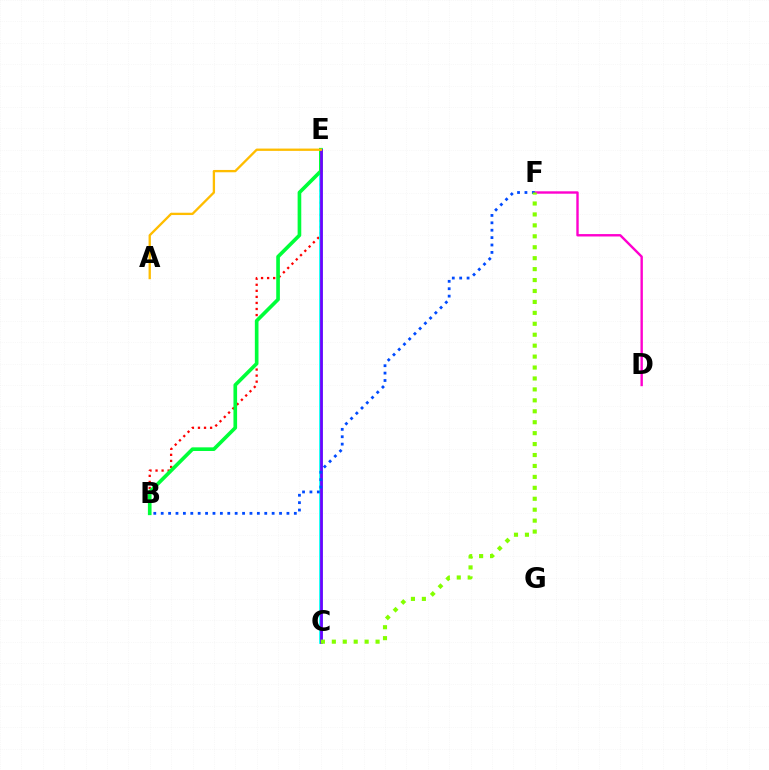{('B', 'E'): [{'color': '#ff0000', 'line_style': 'dotted', 'thickness': 1.65}, {'color': '#00ff39', 'line_style': 'solid', 'thickness': 2.63}], ('C', 'E'): [{'color': '#00fff6', 'line_style': 'solid', 'thickness': 2.68}, {'color': '#7200ff', 'line_style': 'solid', 'thickness': 1.97}], ('D', 'F'): [{'color': '#ff00cf', 'line_style': 'solid', 'thickness': 1.73}], ('A', 'E'): [{'color': '#ffbd00', 'line_style': 'solid', 'thickness': 1.67}], ('B', 'F'): [{'color': '#004bff', 'line_style': 'dotted', 'thickness': 2.01}], ('C', 'F'): [{'color': '#84ff00', 'line_style': 'dotted', 'thickness': 2.97}]}